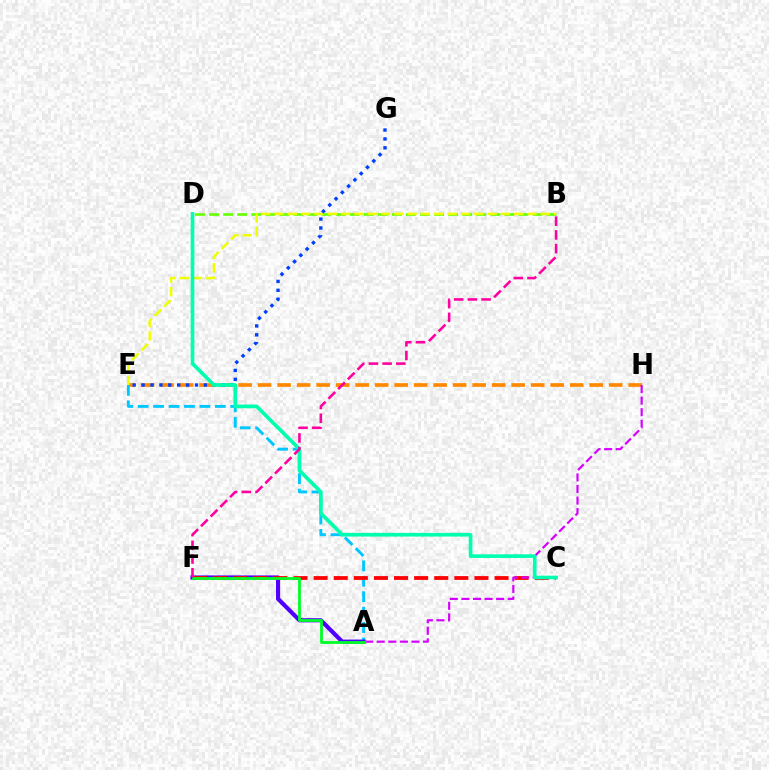{('B', 'D'): [{'color': '#66ff00', 'line_style': 'dashed', 'thickness': 1.91}], ('E', 'H'): [{'color': '#ff8800', 'line_style': 'dashed', 'thickness': 2.65}], ('A', 'E'): [{'color': '#00c7ff', 'line_style': 'dashed', 'thickness': 2.1}], ('A', 'F'): [{'color': '#4f00ff', 'line_style': 'solid', 'thickness': 3.0}, {'color': '#00ff27', 'line_style': 'solid', 'thickness': 2.02}], ('C', 'F'): [{'color': '#ff0000', 'line_style': 'dashed', 'thickness': 2.73}], ('B', 'E'): [{'color': '#eeff00', 'line_style': 'dashed', 'thickness': 1.81}], ('E', 'G'): [{'color': '#003fff', 'line_style': 'dotted', 'thickness': 2.42}], ('A', 'H'): [{'color': '#d600ff', 'line_style': 'dashed', 'thickness': 1.57}], ('C', 'D'): [{'color': '#00ffaf', 'line_style': 'solid', 'thickness': 2.64}], ('B', 'F'): [{'color': '#ff00a0', 'line_style': 'dashed', 'thickness': 1.86}]}